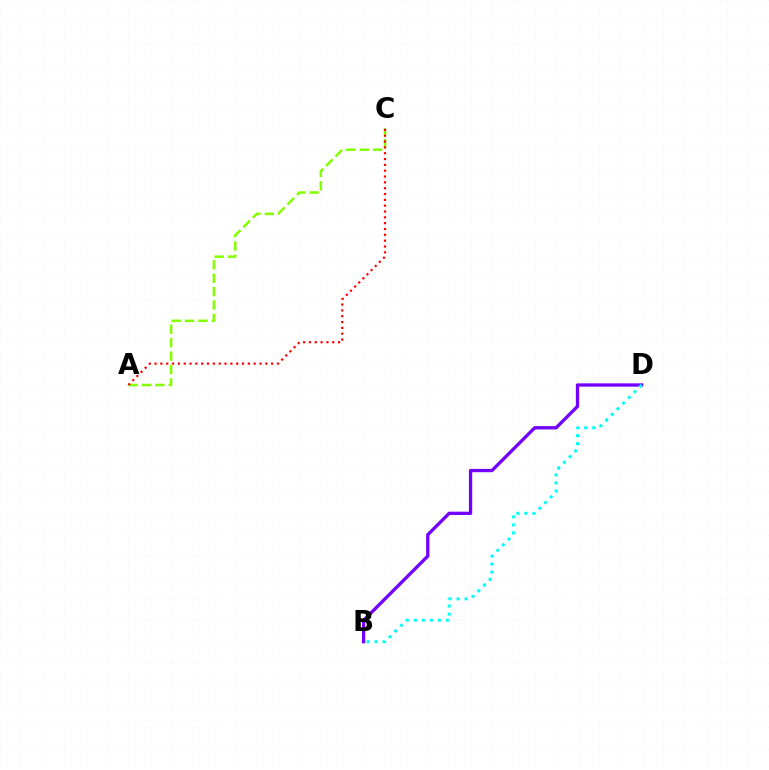{('A', 'C'): [{'color': '#84ff00', 'line_style': 'dashed', 'thickness': 1.82}, {'color': '#ff0000', 'line_style': 'dotted', 'thickness': 1.58}], ('B', 'D'): [{'color': '#7200ff', 'line_style': 'solid', 'thickness': 2.38}, {'color': '#00fff6', 'line_style': 'dotted', 'thickness': 2.18}]}